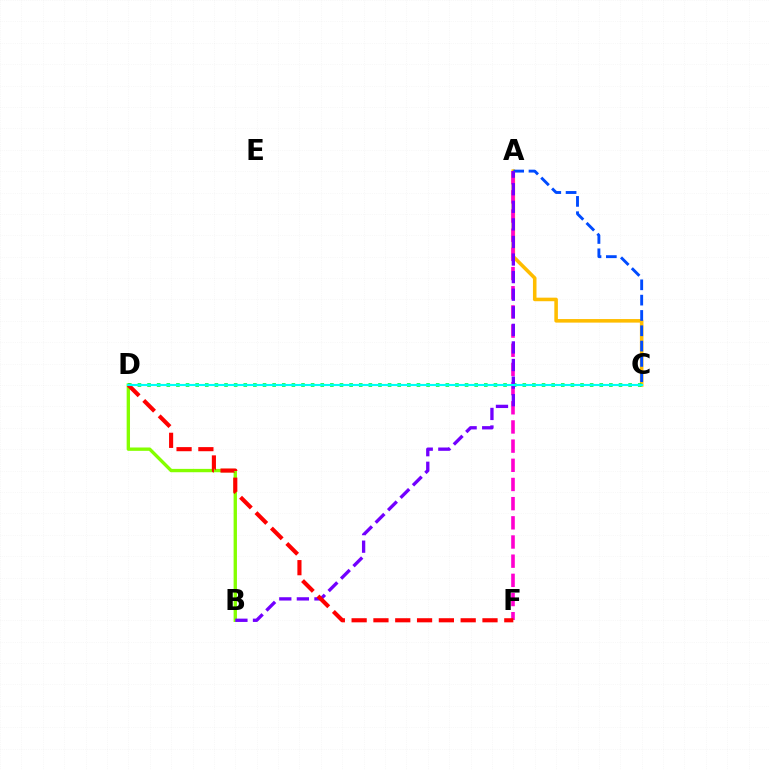{('A', 'C'): [{'color': '#ffbd00', 'line_style': 'solid', 'thickness': 2.56}, {'color': '#004bff', 'line_style': 'dashed', 'thickness': 2.08}], ('A', 'F'): [{'color': '#ff00cf', 'line_style': 'dashed', 'thickness': 2.6}], ('B', 'D'): [{'color': '#84ff00', 'line_style': 'solid', 'thickness': 2.41}], ('C', 'D'): [{'color': '#00ff39', 'line_style': 'dotted', 'thickness': 2.61}, {'color': '#00fff6', 'line_style': 'solid', 'thickness': 1.52}], ('A', 'B'): [{'color': '#7200ff', 'line_style': 'dashed', 'thickness': 2.39}], ('D', 'F'): [{'color': '#ff0000', 'line_style': 'dashed', 'thickness': 2.96}]}